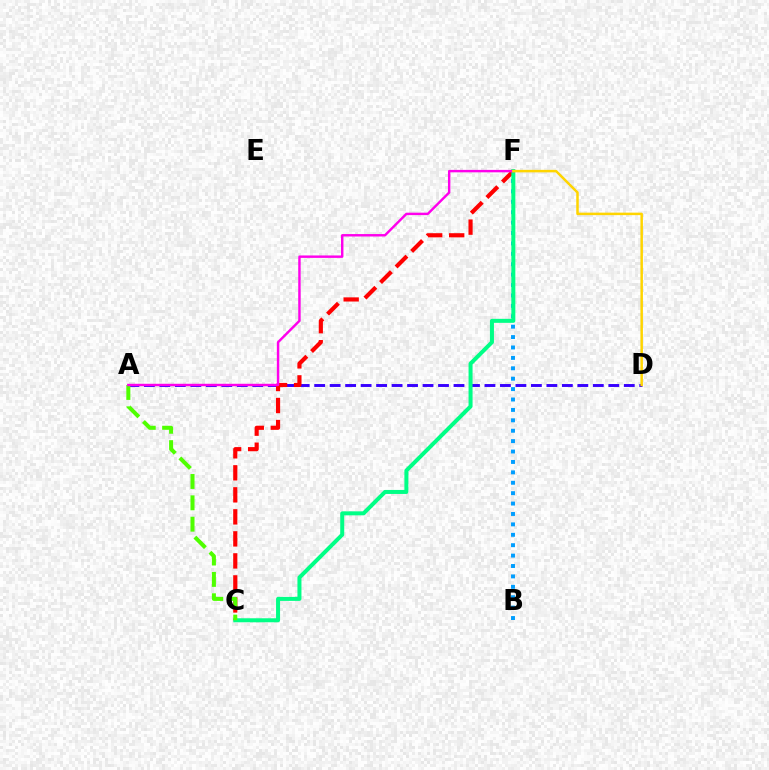{('B', 'F'): [{'color': '#009eff', 'line_style': 'dotted', 'thickness': 2.83}], ('A', 'D'): [{'color': '#3700ff', 'line_style': 'dashed', 'thickness': 2.1}], ('C', 'F'): [{'color': '#ff0000', 'line_style': 'dashed', 'thickness': 2.99}, {'color': '#00ff86', 'line_style': 'solid', 'thickness': 2.88}], ('A', 'C'): [{'color': '#4fff00', 'line_style': 'dashed', 'thickness': 2.9}], ('A', 'F'): [{'color': '#ff00ed', 'line_style': 'solid', 'thickness': 1.75}], ('D', 'F'): [{'color': '#ffd500', 'line_style': 'solid', 'thickness': 1.8}]}